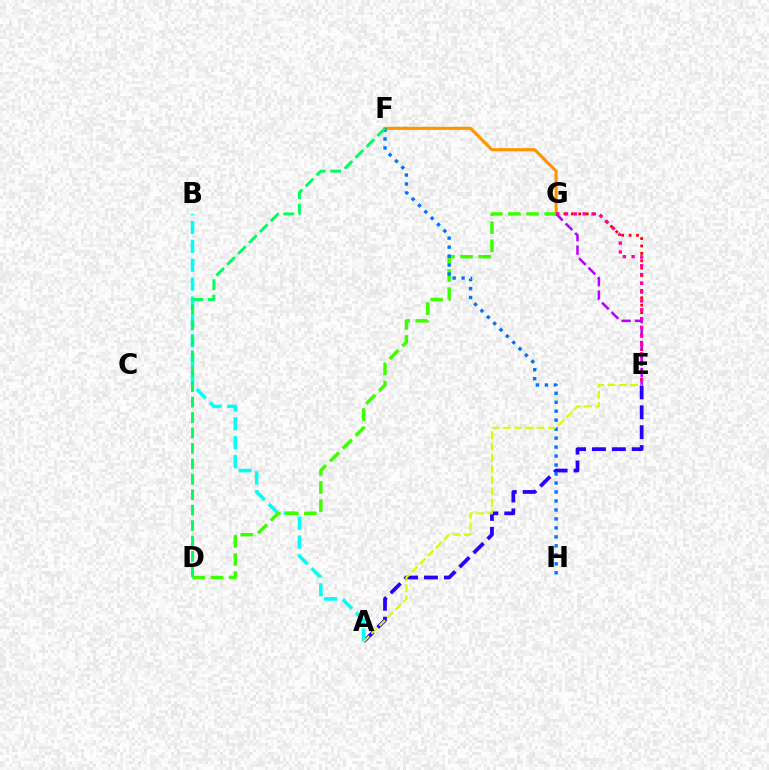{('E', 'G'): [{'color': '#ff0000', 'line_style': 'dotted', 'thickness': 2.01}, {'color': '#b900ff', 'line_style': 'dashed', 'thickness': 1.83}, {'color': '#ff00ac', 'line_style': 'dotted', 'thickness': 2.39}], ('A', 'E'): [{'color': '#2500ff', 'line_style': 'dashed', 'thickness': 2.7}, {'color': '#d1ff00', 'line_style': 'dashed', 'thickness': 1.53}], ('A', 'B'): [{'color': '#00fff6', 'line_style': 'dashed', 'thickness': 2.56}], ('F', 'G'): [{'color': '#ff9400', 'line_style': 'solid', 'thickness': 2.25}], ('D', 'G'): [{'color': '#3dff00', 'line_style': 'dashed', 'thickness': 2.46}], ('F', 'H'): [{'color': '#0074ff', 'line_style': 'dotted', 'thickness': 2.44}], ('D', 'F'): [{'color': '#00ff5c', 'line_style': 'dashed', 'thickness': 2.1}]}